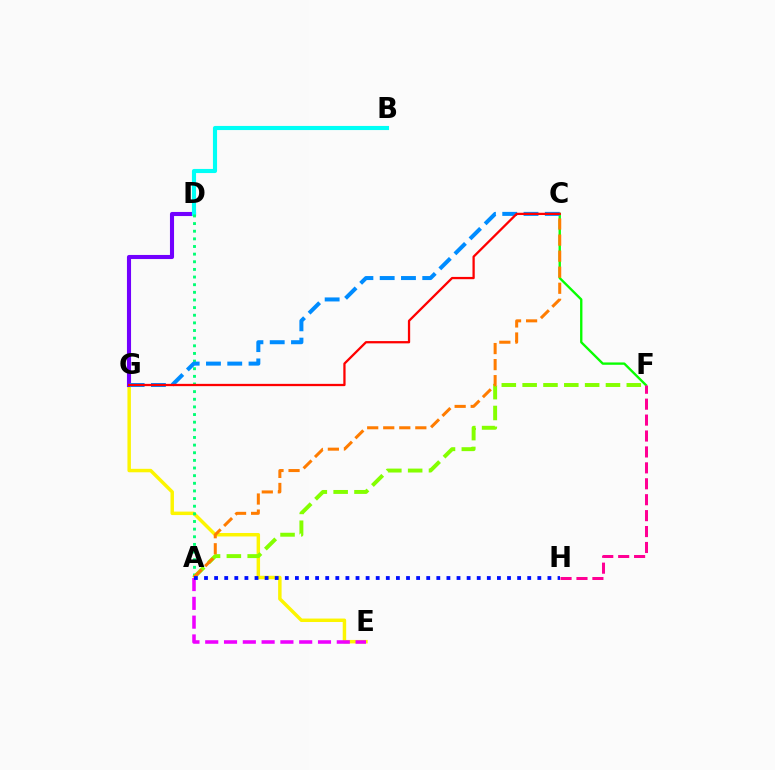{('E', 'G'): [{'color': '#fcf500', 'line_style': 'solid', 'thickness': 2.49}], ('C', 'F'): [{'color': '#08ff00', 'line_style': 'solid', 'thickness': 1.69}], ('D', 'G'): [{'color': '#7200ff', 'line_style': 'solid', 'thickness': 2.95}], ('B', 'D'): [{'color': '#00fff6', 'line_style': 'solid', 'thickness': 2.96}], ('A', 'D'): [{'color': '#00ff74', 'line_style': 'dotted', 'thickness': 2.08}], ('A', 'F'): [{'color': '#84ff00', 'line_style': 'dashed', 'thickness': 2.83}], ('A', 'E'): [{'color': '#ee00ff', 'line_style': 'dashed', 'thickness': 2.55}], ('F', 'H'): [{'color': '#ff0094', 'line_style': 'dashed', 'thickness': 2.16}], ('C', 'G'): [{'color': '#008cff', 'line_style': 'dashed', 'thickness': 2.89}, {'color': '#ff0000', 'line_style': 'solid', 'thickness': 1.64}], ('A', 'C'): [{'color': '#ff7c00', 'line_style': 'dashed', 'thickness': 2.18}], ('A', 'H'): [{'color': '#0010ff', 'line_style': 'dotted', 'thickness': 2.74}]}